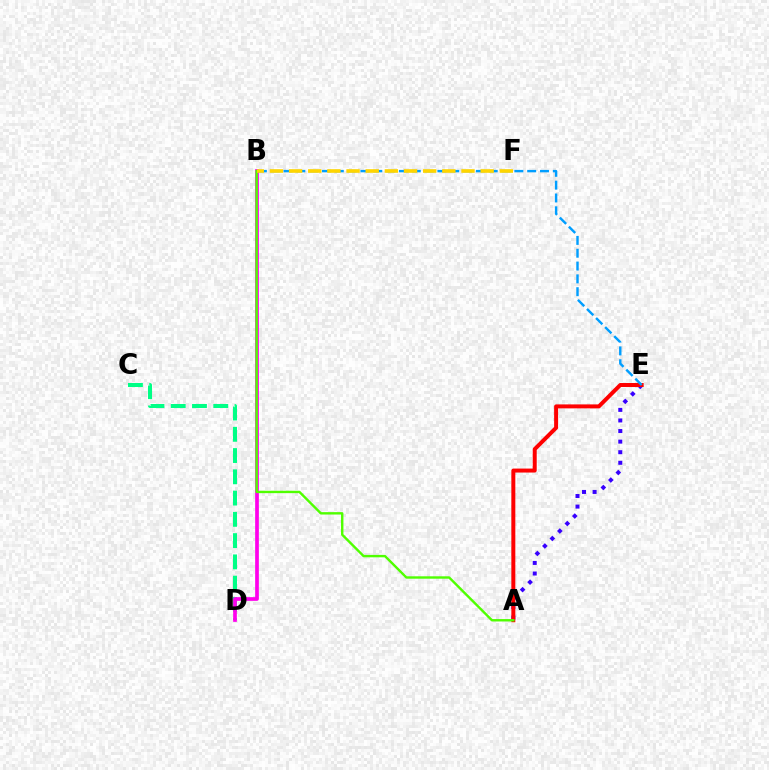{('A', 'E'): [{'color': '#3700ff', 'line_style': 'dotted', 'thickness': 2.87}, {'color': '#ff0000', 'line_style': 'solid', 'thickness': 2.86}], ('C', 'D'): [{'color': '#00ff86', 'line_style': 'dashed', 'thickness': 2.89}], ('B', 'D'): [{'color': '#ff00ed', 'line_style': 'solid', 'thickness': 2.66}], ('B', 'E'): [{'color': '#009eff', 'line_style': 'dashed', 'thickness': 1.74}], ('A', 'B'): [{'color': '#4fff00', 'line_style': 'solid', 'thickness': 1.73}], ('B', 'F'): [{'color': '#ffd500', 'line_style': 'dashed', 'thickness': 2.6}]}